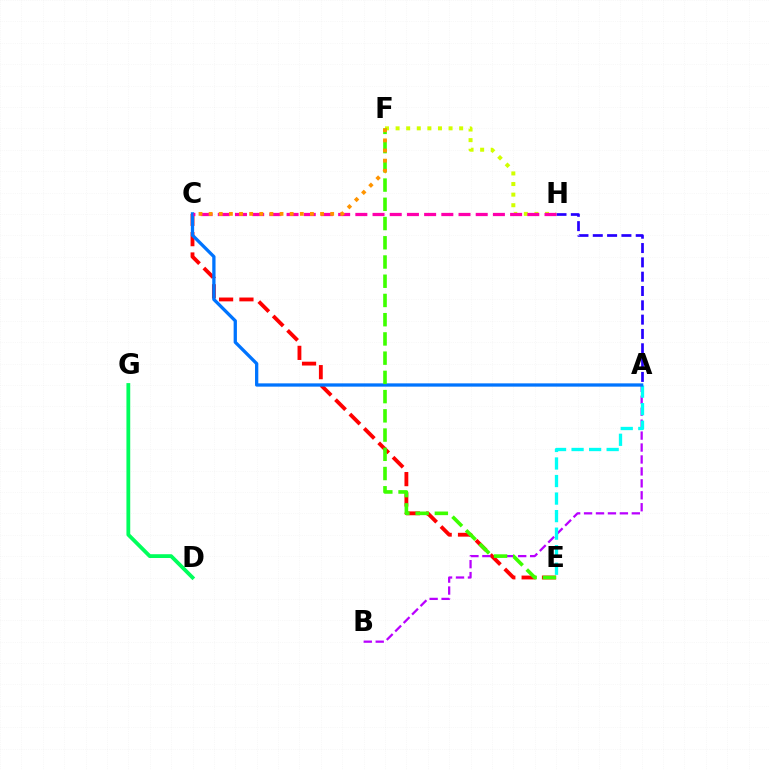{('C', 'E'): [{'color': '#ff0000', 'line_style': 'dashed', 'thickness': 2.76}], ('A', 'H'): [{'color': '#2500ff', 'line_style': 'dashed', 'thickness': 1.95}], ('A', 'B'): [{'color': '#b900ff', 'line_style': 'dashed', 'thickness': 1.62}], ('A', 'E'): [{'color': '#00fff6', 'line_style': 'dashed', 'thickness': 2.38}], ('A', 'C'): [{'color': '#0074ff', 'line_style': 'solid', 'thickness': 2.37}], ('F', 'H'): [{'color': '#d1ff00', 'line_style': 'dotted', 'thickness': 2.88}], ('E', 'F'): [{'color': '#3dff00', 'line_style': 'dashed', 'thickness': 2.61}], ('C', 'H'): [{'color': '#ff00ac', 'line_style': 'dashed', 'thickness': 2.34}], ('D', 'G'): [{'color': '#00ff5c', 'line_style': 'solid', 'thickness': 2.73}], ('C', 'F'): [{'color': '#ff9400', 'line_style': 'dotted', 'thickness': 2.75}]}